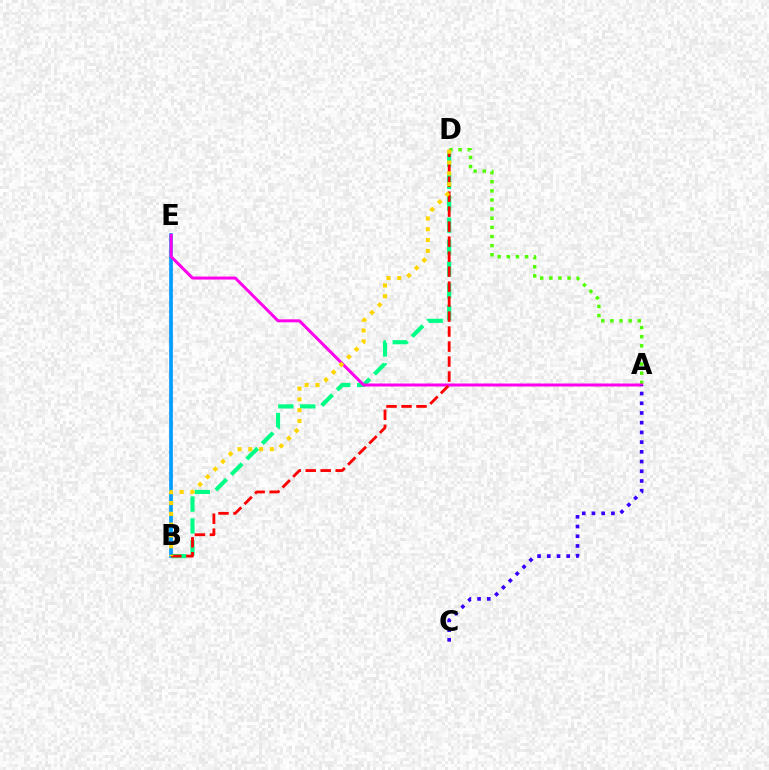{('A', 'D'): [{'color': '#4fff00', 'line_style': 'dotted', 'thickness': 2.48}], ('B', 'E'): [{'color': '#009eff', 'line_style': 'solid', 'thickness': 2.67}], ('B', 'D'): [{'color': '#00ff86', 'line_style': 'dashed', 'thickness': 2.98}, {'color': '#ff0000', 'line_style': 'dashed', 'thickness': 2.04}, {'color': '#ffd500', 'line_style': 'dotted', 'thickness': 2.93}], ('A', 'E'): [{'color': '#ff00ed', 'line_style': 'solid', 'thickness': 2.15}], ('A', 'C'): [{'color': '#3700ff', 'line_style': 'dotted', 'thickness': 2.64}]}